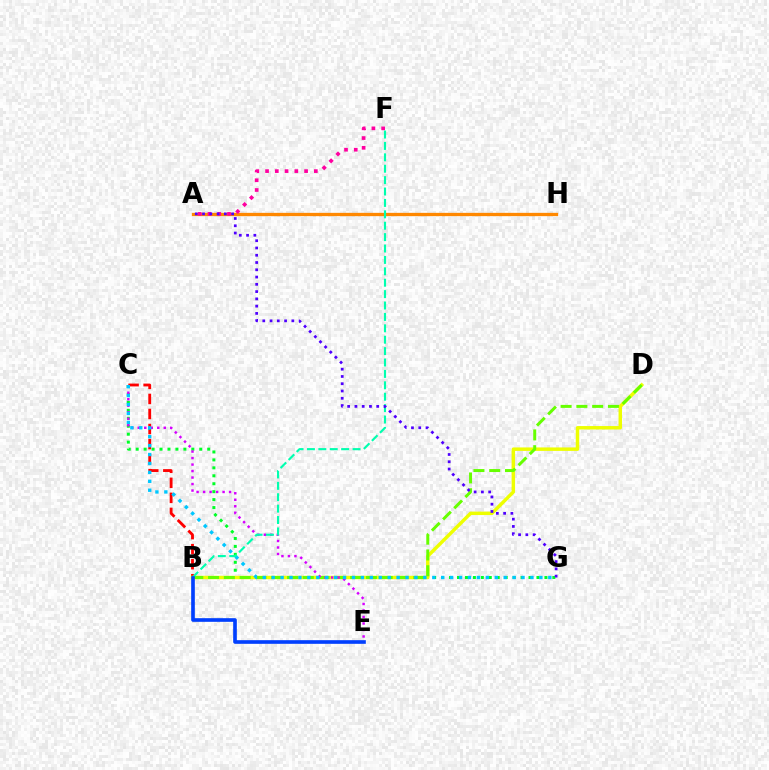{('A', 'H'): [{'color': '#ff8800', 'line_style': 'solid', 'thickness': 2.38}], ('B', 'C'): [{'color': '#ff0000', 'line_style': 'dashed', 'thickness': 2.04}], ('C', 'G'): [{'color': '#00ff27', 'line_style': 'dotted', 'thickness': 2.16}, {'color': '#00c7ff', 'line_style': 'dotted', 'thickness': 2.42}], ('A', 'F'): [{'color': '#ff00a0', 'line_style': 'dotted', 'thickness': 2.65}], ('B', 'D'): [{'color': '#eeff00', 'line_style': 'solid', 'thickness': 2.49}, {'color': '#66ff00', 'line_style': 'dashed', 'thickness': 2.14}], ('C', 'E'): [{'color': '#d600ff', 'line_style': 'dotted', 'thickness': 1.77}], ('B', 'F'): [{'color': '#00ffaf', 'line_style': 'dashed', 'thickness': 1.55}], ('B', 'E'): [{'color': '#003fff', 'line_style': 'solid', 'thickness': 2.63}], ('A', 'G'): [{'color': '#4f00ff', 'line_style': 'dotted', 'thickness': 1.97}]}